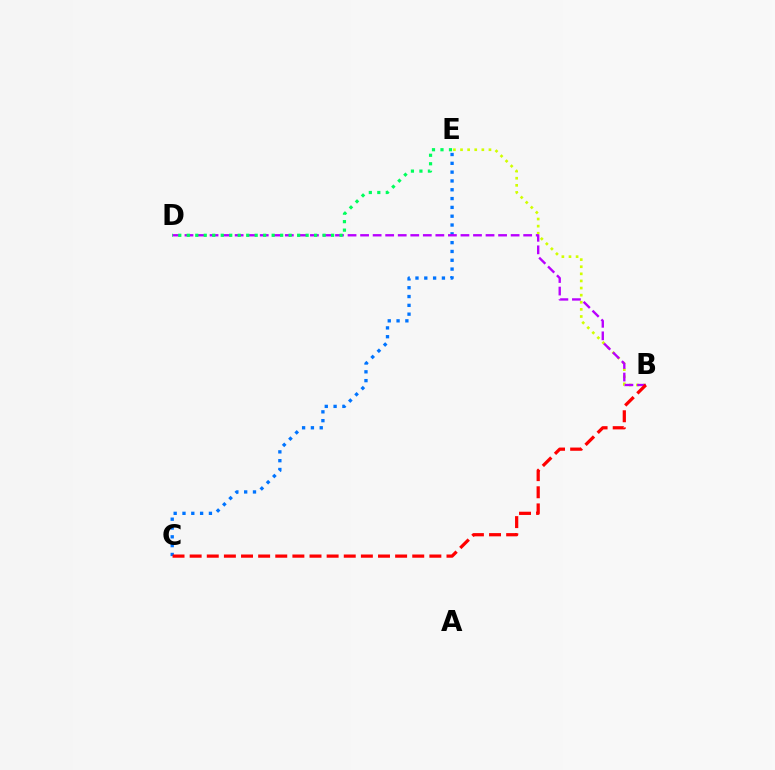{('C', 'E'): [{'color': '#0074ff', 'line_style': 'dotted', 'thickness': 2.39}], ('B', 'E'): [{'color': '#d1ff00', 'line_style': 'dotted', 'thickness': 1.93}], ('B', 'D'): [{'color': '#b900ff', 'line_style': 'dashed', 'thickness': 1.7}], ('D', 'E'): [{'color': '#00ff5c', 'line_style': 'dotted', 'thickness': 2.31}], ('B', 'C'): [{'color': '#ff0000', 'line_style': 'dashed', 'thickness': 2.33}]}